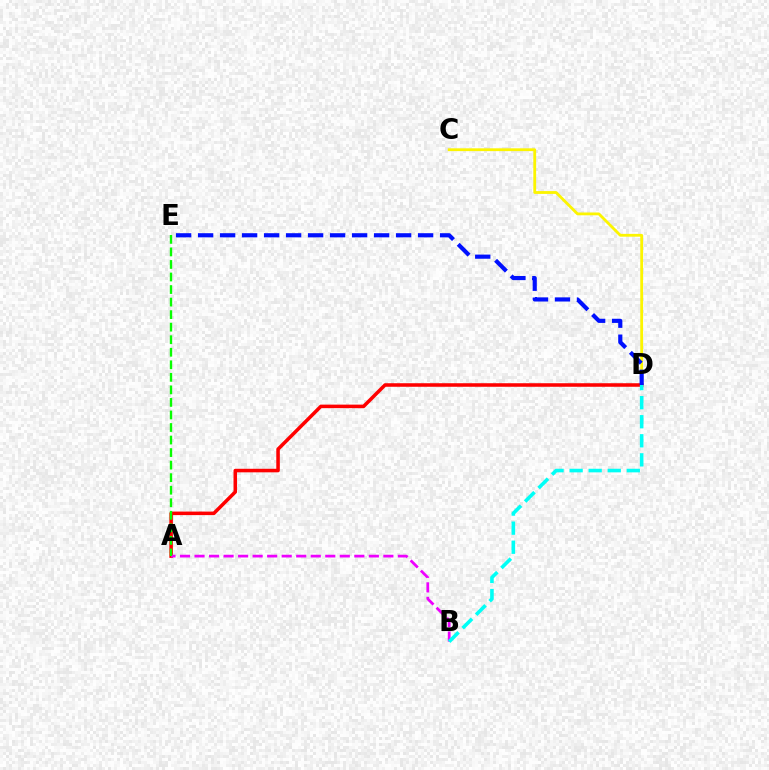{('C', 'D'): [{'color': '#fcf500', 'line_style': 'solid', 'thickness': 2.03}], ('A', 'D'): [{'color': '#ff0000', 'line_style': 'solid', 'thickness': 2.55}], ('A', 'B'): [{'color': '#ee00ff', 'line_style': 'dashed', 'thickness': 1.97}], ('D', 'E'): [{'color': '#0010ff', 'line_style': 'dashed', 'thickness': 2.99}], ('A', 'E'): [{'color': '#08ff00', 'line_style': 'dashed', 'thickness': 1.7}], ('B', 'D'): [{'color': '#00fff6', 'line_style': 'dashed', 'thickness': 2.59}]}